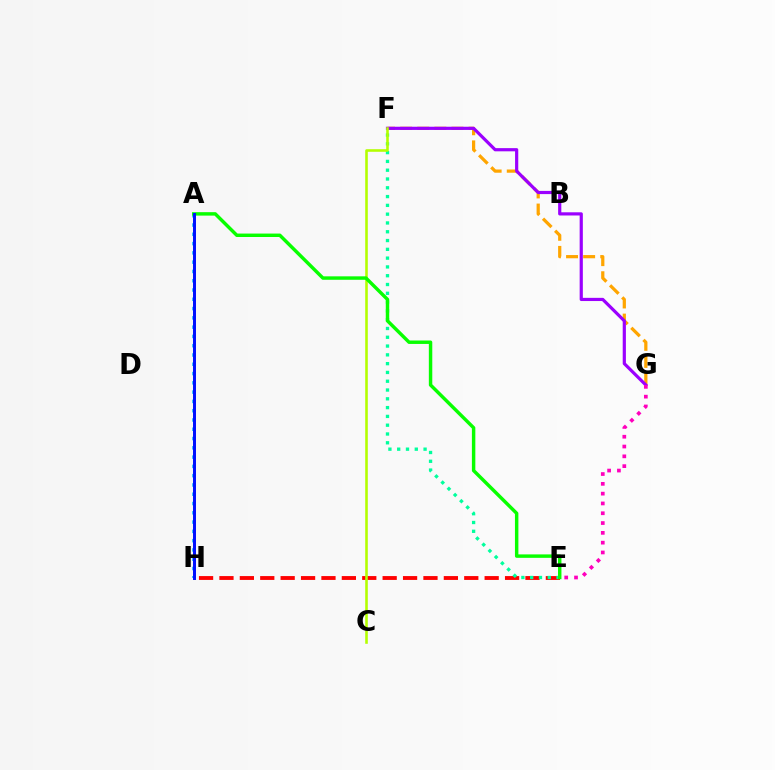{('F', 'G'): [{'color': '#ffa500', 'line_style': 'dashed', 'thickness': 2.32}, {'color': '#9b00ff', 'line_style': 'solid', 'thickness': 2.3}], ('E', 'H'): [{'color': '#ff0000', 'line_style': 'dashed', 'thickness': 2.77}], ('E', 'F'): [{'color': '#00ff9d', 'line_style': 'dotted', 'thickness': 2.39}], ('A', 'H'): [{'color': '#00b5ff', 'line_style': 'dotted', 'thickness': 2.52}, {'color': '#0010ff', 'line_style': 'solid', 'thickness': 2.15}], ('E', 'G'): [{'color': '#ff00bd', 'line_style': 'dotted', 'thickness': 2.66}], ('C', 'F'): [{'color': '#b3ff00', 'line_style': 'solid', 'thickness': 1.86}], ('A', 'E'): [{'color': '#08ff00', 'line_style': 'solid', 'thickness': 2.48}]}